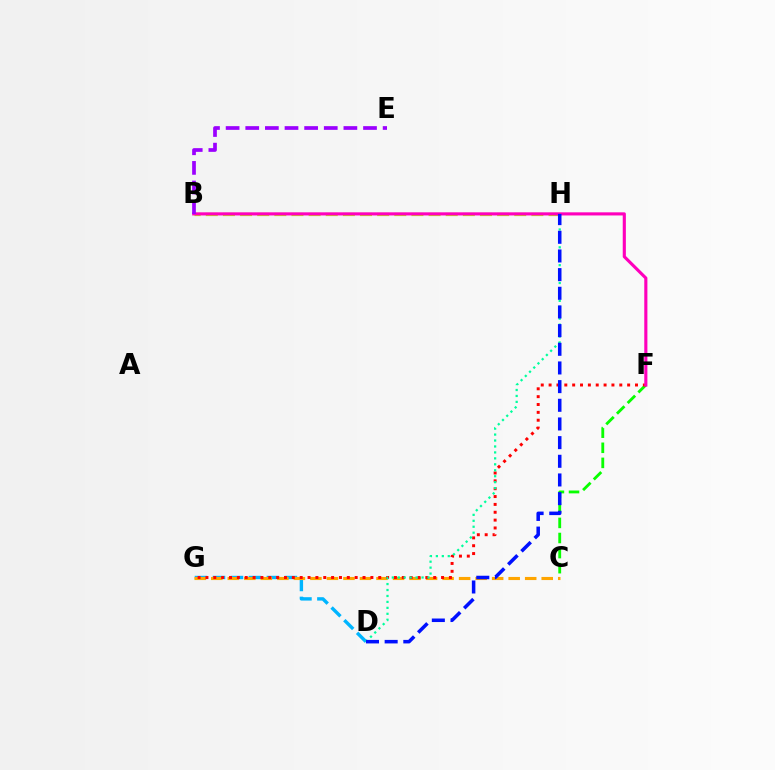{('D', 'G'): [{'color': '#00b5ff', 'line_style': 'dashed', 'thickness': 2.44}], ('C', 'G'): [{'color': '#ffa500', 'line_style': 'dashed', 'thickness': 2.24}], ('B', 'H'): [{'color': '#b3ff00', 'line_style': 'dashed', 'thickness': 2.33}], ('C', 'F'): [{'color': '#08ff00', 'line_style': 'dashed', 'thickness': 2.05}], ('F', 'G'): [{'color': '#ff0000', 'line_style': 'dotted', 'thickness': 2.13}], ('B', 'F'): [{'color': '#ff00bd', 'line_style': 'solid', 'thickness': 2.25}], ('D', 'H'): [{'color': '#00ff9d', 'line_style': 'dotted', 'thickness': 1.62}, {'color': '#0010ff', 'line_style': 'dashed', 'thickness': 2.54}], ('B', 'E'): [{'color': '#9b00ff', 'line_style': 'dashed', 'thickness': 2.67}]}